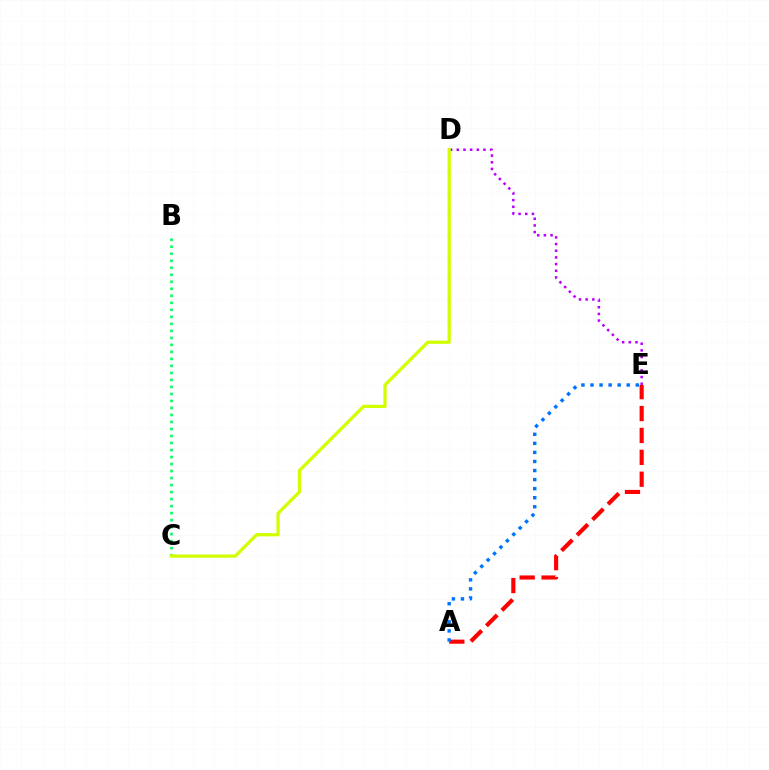{('D', 'E'): [{'color': '#b900ff', 'line_style': 'dotted', 'thickness': 1.81}], ('A', 'E'): [{'color': '#ff0000', 'line_style': 'dashed', 'thickness': 2.97}, {'color': '#0074ff', 'line_style': 'dotted', 'thickness': 2.46}], ('B', 'C'): [{'color': '#00ff5c', 'line_style': 'dotted', 'thickness': 1.9}], ('C', 'D'): [{'color': '#d1ff00', 'line_style': 'solid', 'thickness': 2.34}]}